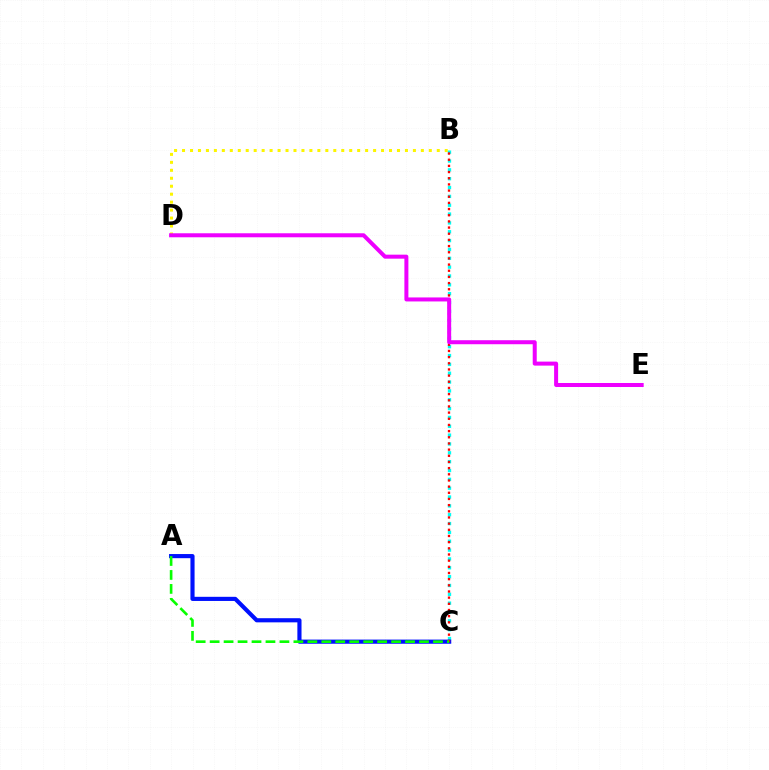{('B', 'D'): [{'color': '#fcf500', 'line_style': 'dotted', 'thickness': 2.16}], ('B', 'C'): [{'color': '#00fff6', 'line_style': 'dotted', 'thickness': 2.4}, {'color': '#ff0000', 'line_style': 'dotted', 'thickness': 1.68}], ('A', 'C'): [{'color': '#0010ff', 'line_style': 'solid', 'thickness': 2.98}, {'color': '#08ff00', 'line_style': 'dashed', 'thickness': 1.9}], ('D', 'E'): [{'color': '#ee00ff', 'line_style': 'solid', 'thickness': 2.88}]}